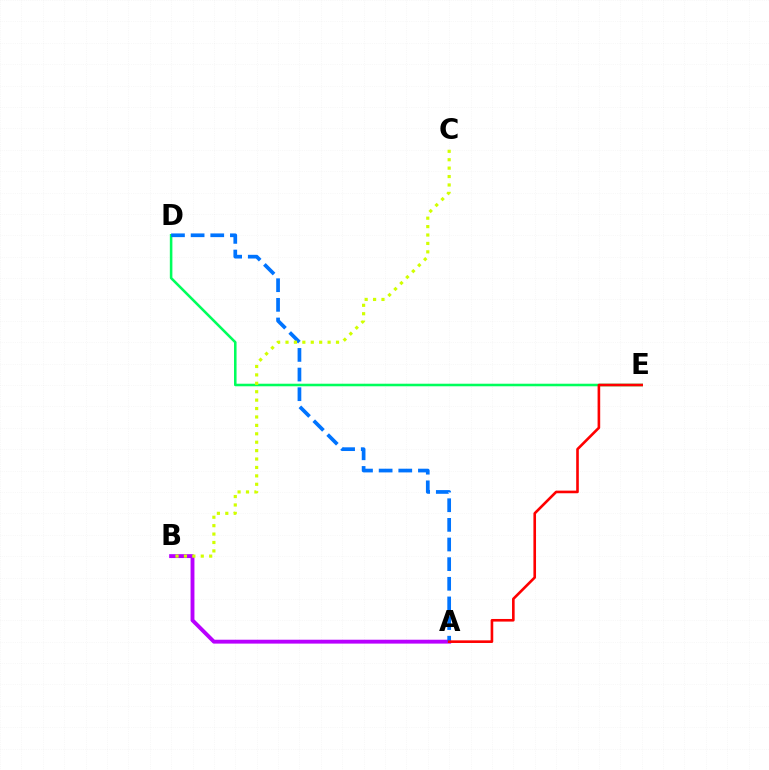{('D', 'E'): [{'color': '#00ff5c', 'line_style': 'solid', 'thickness': 1.84}], ('A', 'B'): [{'color': '#b900ff', 'line_style': 'solid', 'thickness': 2.8}], ('A', 'D'): [{'color': '#0074ff', 'line_style': 'dashed', 'thickness': 2.67}], ('A', 'E'): [{'color': '#ff0000', 'line_style': 'solid', 'thickness': 1.89}], ('B', 'C'): [{'color': '#d1ff00', 'line_style': 'dotted', 'thickness': 2.29}]}